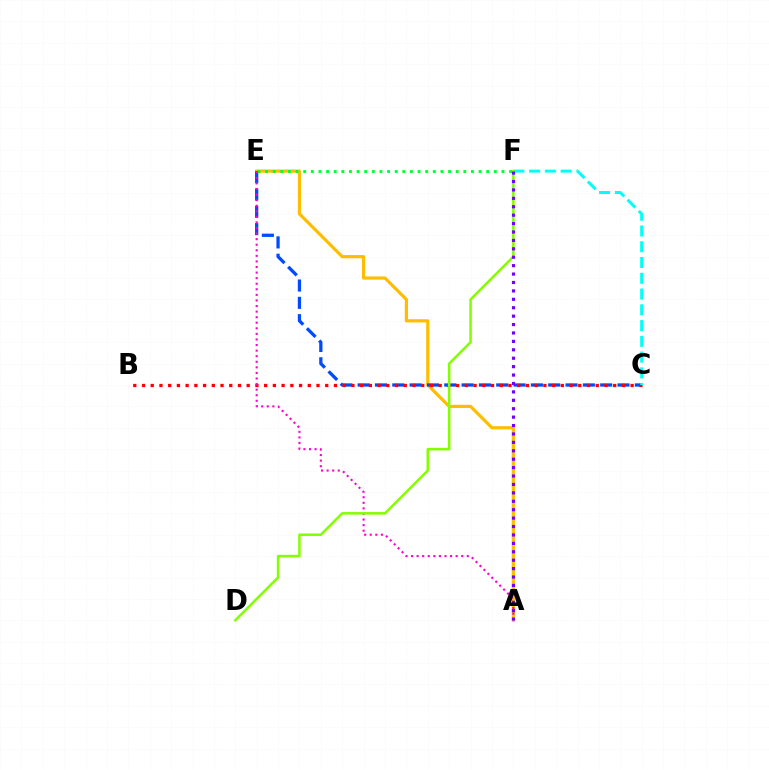{('A', 'E'): [{'color': '#ffbd00', 'line_style': 'solid', 'thickness': 2.29}, {'color': '#ff00cf', 'line_style': 'dotted', 'thickness': 1.51}], ('C', 'E'): [{'color': '#004bff', 'line_style': 'dashed', 'thickness': 2.35}], ('B', 'C'): [{'color': '#ff0000', 'line_style': 'dotted', 'thickness': 2.37}], ('E', 'F'): [{'color': '#00ff39', 'line_style': 'dotted', 'thickness': 2.07}], ('C', 'F'): [{'color': '#00fff6', 'line_style': 'dashed', 'thickness': 2.14}], ('D', 'F'): [{'color': '#84ff00', 'line_style': 'solid', 'thickness': 1.83}], ('A', 'F'): [{'color': '#7200ff', 'line_style': 'dotted', 'thickness': 2.29}]}